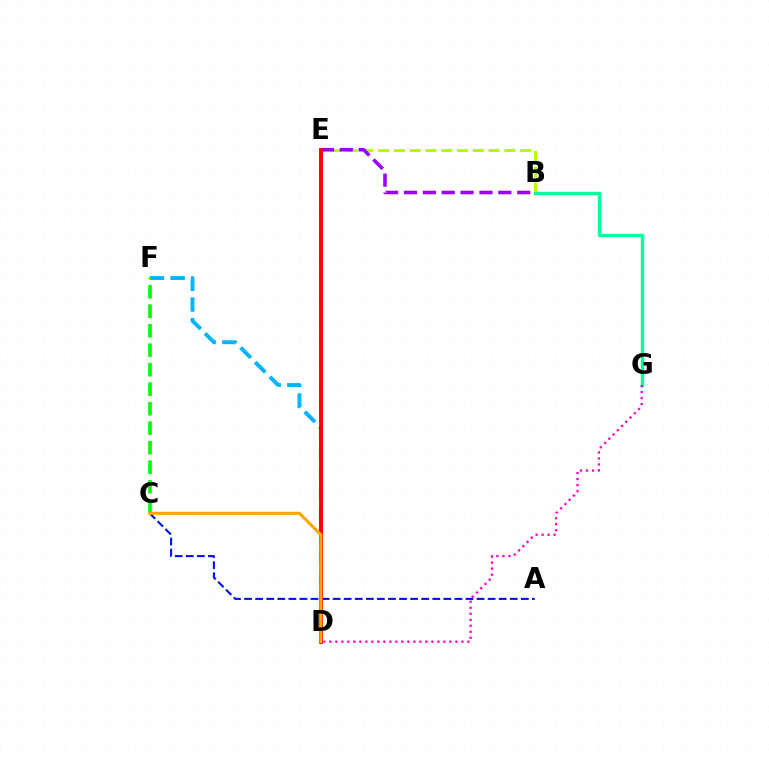{('A', 'C'): [{'color': '#0010ff', 'line_style': 'dashed', 'thickness': 1.5}], ('B', 'E'): [{'color': '#b3ff00', 'line_style': 'dashed', 'thickness': 2.14}, {'color': '#9b00ff', 'line_style': 'dashed', 'thickness': 2.56}], ('D', 'F'): [{'color': '#00b5ff', 'line_style': 'dashed', 'thickness': 2.81}], ('B', 'G'): [{'color': '#00ff9d', 'line_style': 'solid', 'thickness': 2.45}], ('D', 'G'): [{'color': '#ff00bd', 'line_style': 'dotted', 'thickness': 1.63}], ('D', 'E'): [{'color': '#ff0000', 'line_style': 'solid', 'thickness': 2.82}], ('C', 'F'): [{'color': '#08ff00', 'line_style': 'dashed', 'thickness': 2.65}], ('C', 'D'): [{'color': '#ffa500', 'line_style': 'solid', 'thickness': 2.24}]}